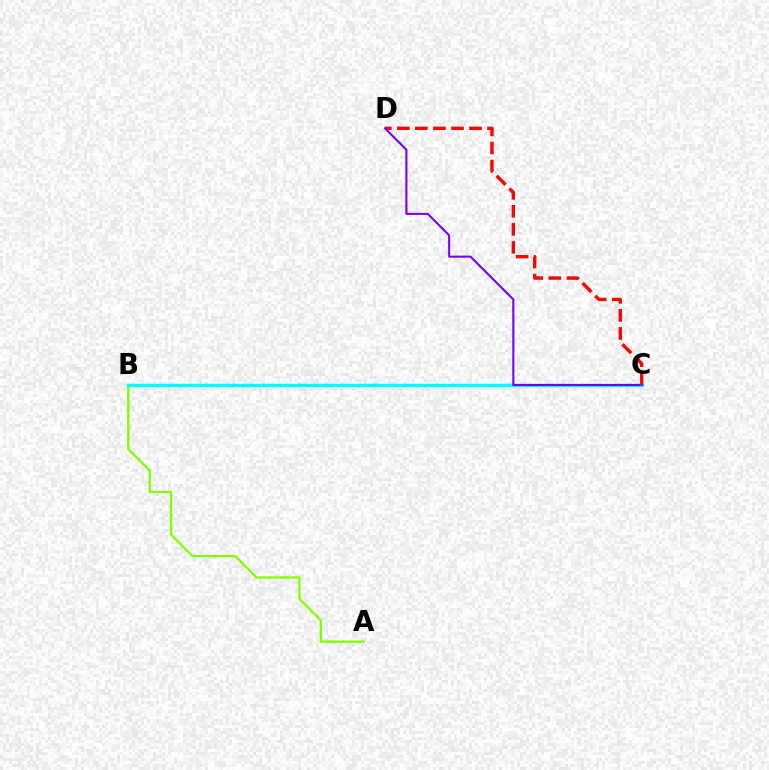{('A', 'B'): [{'color': '#84ff00', 'line_style': 'solid', 'thickness': 1.68}], ('B', 'C'): [{'color': '#00fff6', 'line_style': 'solid', 'thickness': 2.48}], ('C', 'D'): [{'color': '#ff0000', 'line_style': 'dashed', 'thickness': 2.45}, {'color': '#7200ff', 'line_style': 'solid', 'thickness': 1.5}]}